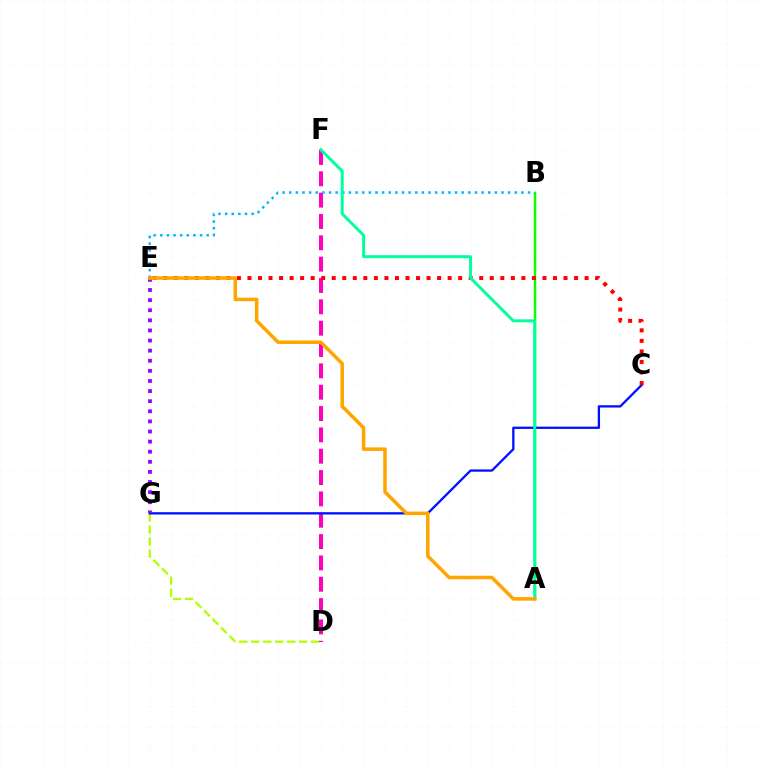{('D', 'G'): [{'color': '#b3ff00', 'line_style': 'dashed', 'thickness': 1.63}], ('D', 'F'): [{'color': '#ff00bd', 'line_style': 'dashed', 'thickness': 2.9}], ('A', 'B'): [{'color': '#08ff00', 'line_style': 'solid', 'thickness': 1.75}], ('C', 'G'): [{'color': '#0010ff', 'line_style': 'solid', 'thickness': 1.65}], ('C', 'E'): [{'color': '#ff0000', 'line_style': 'dotted', 'thickness': 2.86}], ('B', 'E'): [{'color': '#00b5ff', 'line_style': 'dotted', 'thickness': 1.8}], ('A', 'F'): [{'color': '#00ff9d', 'line_style': 'solid', 'thickness': 2.13}], ('E', 'G'): [{'color': '#9b00ff', 'line_style': 'dotted', 'thickness': 2.75}], ('A', 'E'): [{'color': '#ffa500', 'line_style': 'solid', 'thickness': 2.53}]}